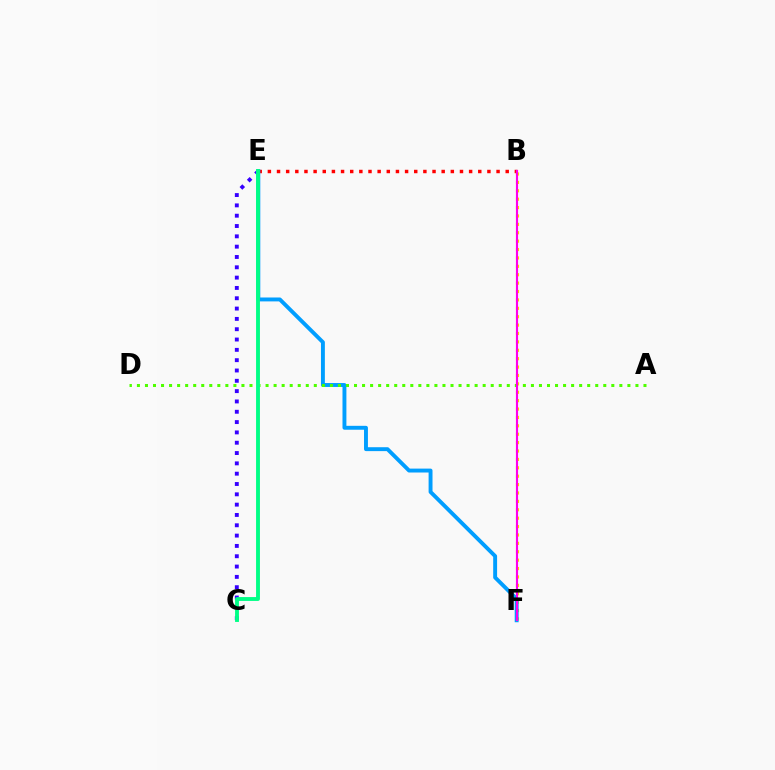{('B', 'E'): [{'color': '#ff0000', 'line_style': 'dotted', 'thickness': 2.49}], ('C', 'E'): [{'color': '#3700ff', 'line_style': 'dotted', 'thickness': 2.8}, {'color': '#00ff86', 'line_style': 'solid', 'thickness': 2.79}], ('B', 'F'): [{'color': '#ffd500', 'line_style': 'dotted', 'thickness': 2.28}, {'color': '#ff00ed', 'line_style': 'solid', 'thickness': 1.54}], ('E', 'F'): [{'color': '#009eff', 'line_style': 'solid', 'thickness': 2.81}], ('A', 'D'): [{'color': '#4fff00', 'line_style': 'dotted', 'thickness': 2.18}]}